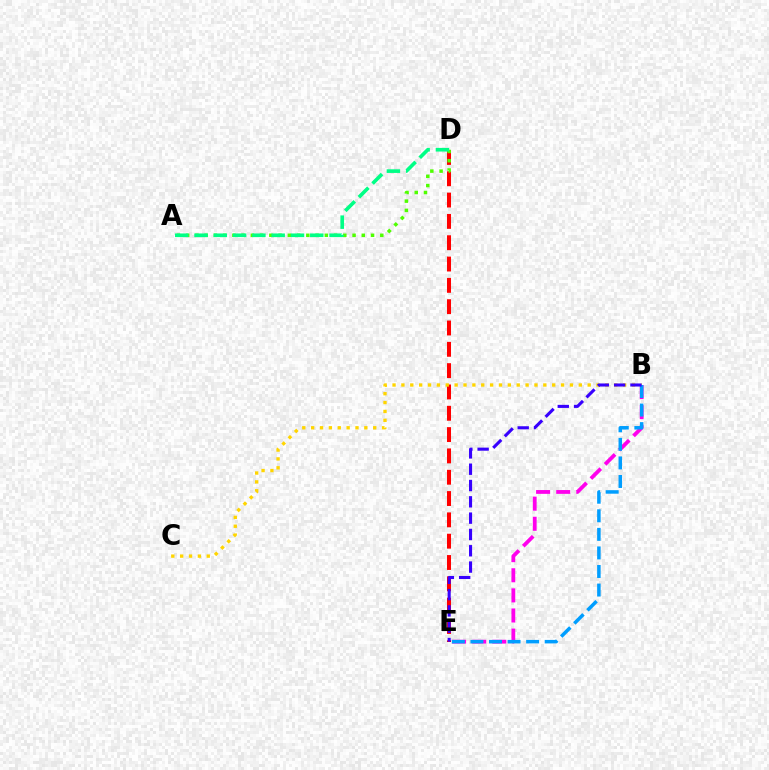{('D', 'E'): [{'color': '#ff0000', 'line_style': 'dashed', 'thickness': 2.9}], ('B', 'E'): [{'color': '#ff00ed', 'line_style': 'dashed', 'thickness': 2.73}, {'color': '#009eff', 'line_style': 'dashed', 'thickness': 2.52}, {'color': '#3700ff', 'line_style': 'dashed', 'thickness': 2.22}], ('A', 'D'): [{'color': '#4fff00', 'line_style': 'dotted', 'thickness': 2.51}, {'color': '#00ff86', 'line_style': 'dashed', 'thickness': 2.62}], ('B', 'C'): [{'color': '#ffd500', 'line_style': 'dotted', 'thickness': 2.41}]}